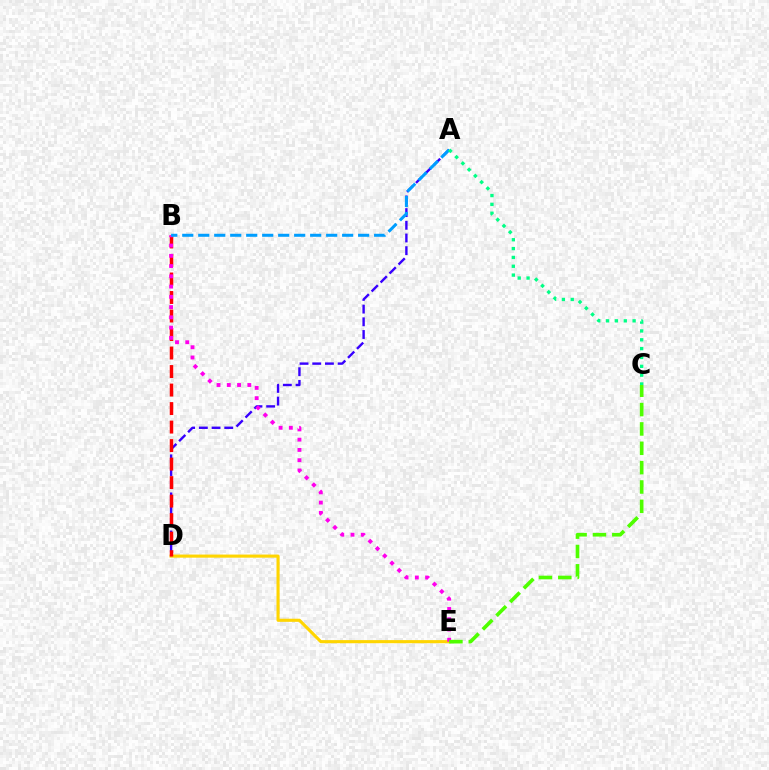{('D', 'E'): [{'color': '#ffd500', 'line_style': 'solid', 'thickness': 2.24}], ('A', 'D'): [{'color': '#3700ff', 'line_style': 'dashed', 'thickness': 1.72}], ('B', 'D'): [{'color': '#ff0000', 'line_style': 'dashed', 'thickness': 2.51}], ('B', 'E'): [{'color': '#ff00ed', 'line_style': 'dotted', 'thickness': 2.79}], ('A', 'B'): [{'color': '#009eff', 'line_style': 'dashed', 'thickness': 2.17}], ('C', 'E'): [{'color': '#4fff00', 'line_style': 'dashed', 'thickness': 2.63}], ('A', 'C'): [{'color': '#00ff86', 'line_style': 'dotted', 'thickness': 2.4}]}